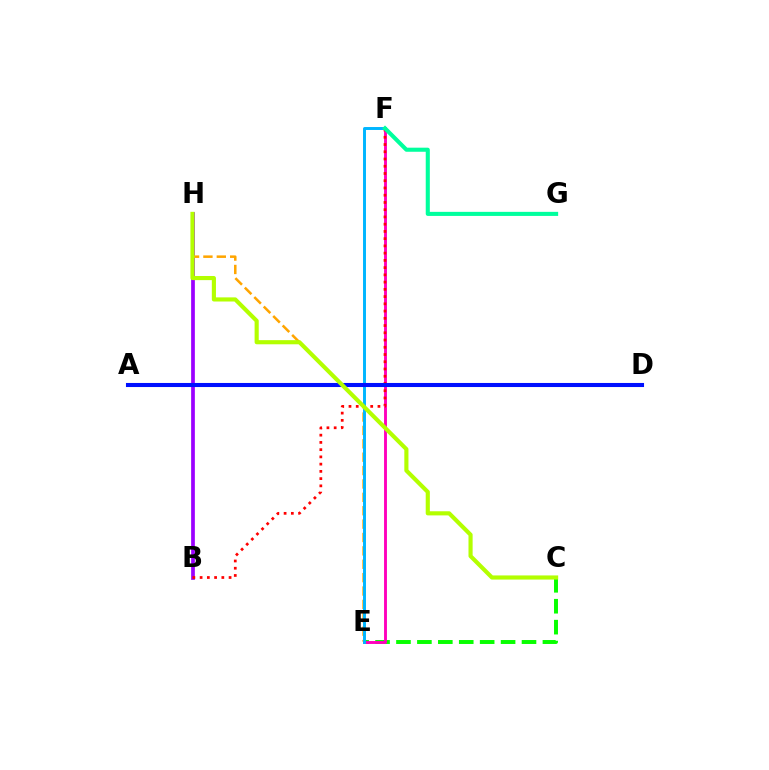{('C', 'E'): [{'color': '#08ff00', 'line_style': 'dashed', 'thickness': 2.84}], ('E', 'F'): [{'color': '#ff00bd', 'line_style': 'solid', 'thickness': 2.08}, {'color': '#00b5ff', 'line_style': 'solid', 'thickness': 2.12}], ('B', 'H'): [{'color': '#9b00ff', 'line_style': 'solid', 'thickness': 2.68}], ('E', 'H'): [{'color': '#ffa500', 'line_style': 'dashed', 'thickness': 1.82}], ('B', 'F'): [{'color': '#ff0000', 'line_style': 'dotted', 'thickness': 1.97}], ('A', 'D'): [{'color': '#0010ff', 'line_style': 'solid', 'thickness': 2.93}], ('C', 'H'): [{'color': '#b3ff00', 'line_style': 'solid', 'thickness': 2.97}], ('F', 'G'): [{'color': '#00ff9d', 'line_style': 'solid', 'thickness': 2.94}]}